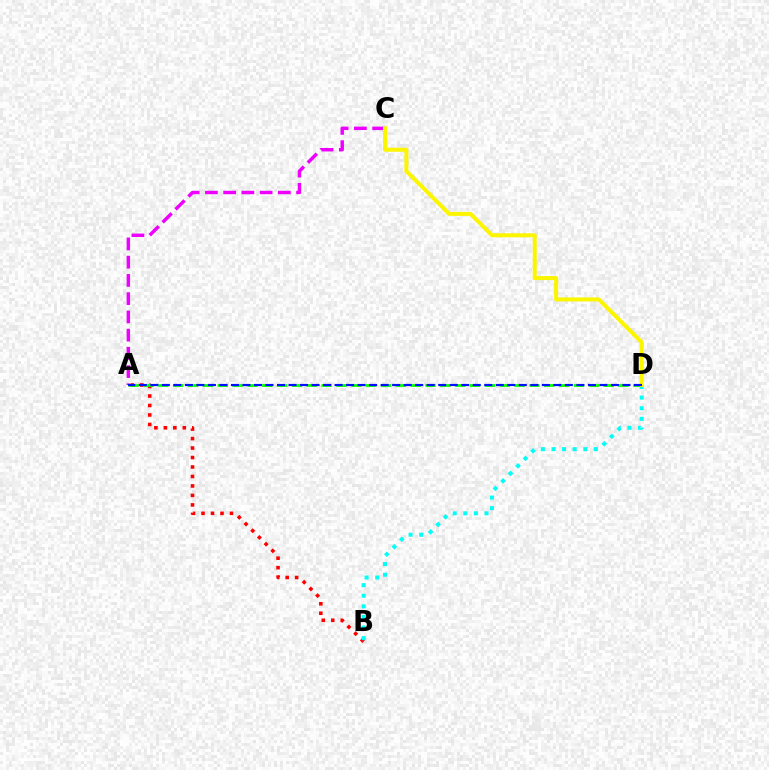{('A', 'C'): [{'color': '#ee00ff', 'line_style': 'dashed', 'thickness': 2.48}], ('A', 'B'): [{'color': '#ff0000', 'line_style': 'dotted', 'thickness': 2.58}], ('B', 'D'): [{'color': '#00fff6', 'line_style': 'dotted', 'thickness': 2.88}], ('A', 'D'): [{'color': '#08ff00', 'line_style': 'dashed', 'thickness': 2.02}, {'color': '#0010ff', 'line_style': 'dashed', 'thickness': 1.56}], ('C', 'D'): [{'color': '#fcf500', 'line_style': 'solid', 'thickness': 2.89}]}